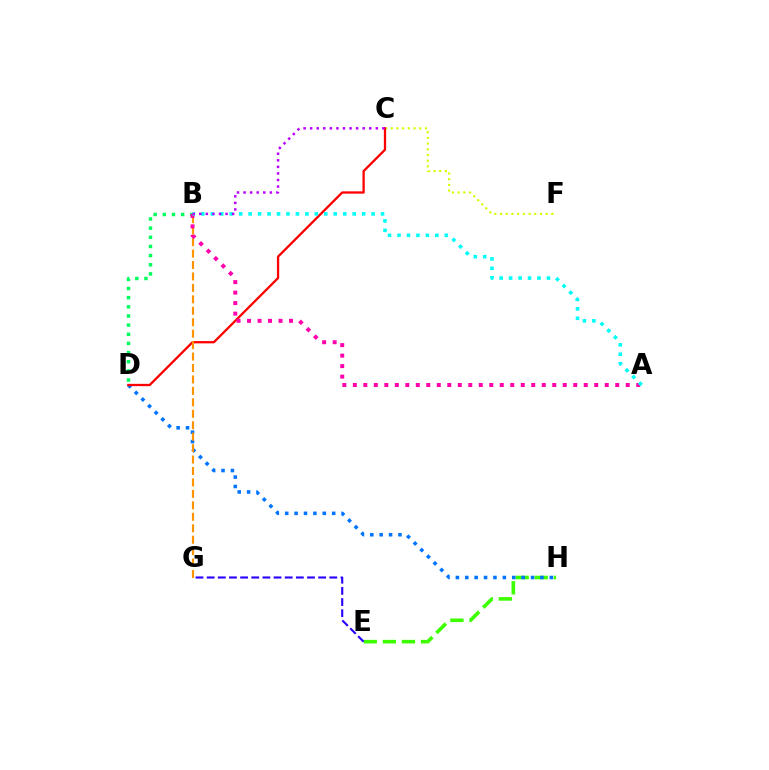{('E', 'H'): [{'color': '#3dff00', 'line_style': 'dashed', 'thickness': 2.59}], ('C', 'F'): [{'color': '#d1ff00', 'line_style': 'dotted', 'thickness': 1.55}], ('D', 'H'): [{'color': '#0074ff', 'line_style': 'dotted', 'thickness': 2.55}], ('C', 'D'): [{'color': '#ff0000', 'line_style': 'solid', 'thickness': 1.65}], ('B', 'G'): [{'color': '#ff9400', 'line_style': 'dashed', 'thickness': 1.55}], ('B', 'D'): [{'color': '#00ff5c', 'line_style': 'dotted', 'thickness': 2.49}], ('A', 'B'): [{'color': '#ff00ac', 'line_style': 'dotted', 'thickness': 2.85}, {'color': '#00fff6', 'line_style': 'dotted', 'thickness': 2.57}], ('E', 'G'): [{'color': '#2500ff', 'line_style': 'dashed', 'thickness': 1.51}], ('B', 'C'): [{'color': '#b900ff', 'line_style': 'dotted', 'thickness': 1.78}]}